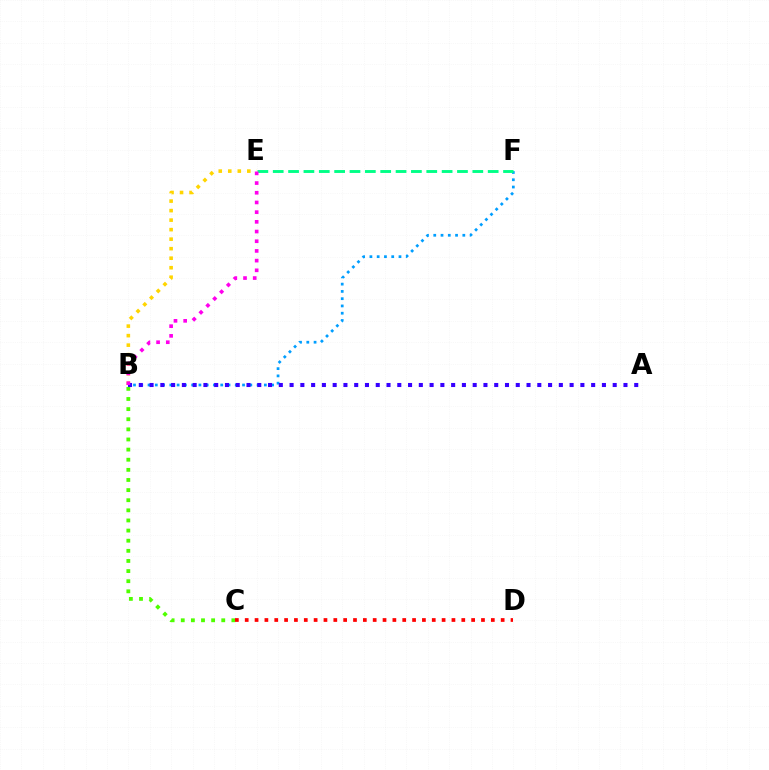{('B', 'E'): [{'color': '#ffd500', 'line_style': 'dotted', 'thickness': 2.59}, {'color': '#ff00ed', 'line_style': 'dotted', 'thickness': 2.63}], ('B', 'C'): [{'color': '#4fff00', 'line_style': 'dotted', 'thickness': 2.75}], ('B', 'F'): [{'color': '#009eff', 'line_style': 'dotted', 'thickness': 1.98}], ('E', 'F'): [{'color': '#00ff86', 'line_style': 'dashed', 'thickness': 2.09}], ('A', 'B'): [{'color': '#3700ff', 'line_style': 'dotted', 'thickness': 2.93}], ('C', 'D'): [{'color': '#ff0000', 'line_style': 'dotted', 'thickness': 2.67}]}